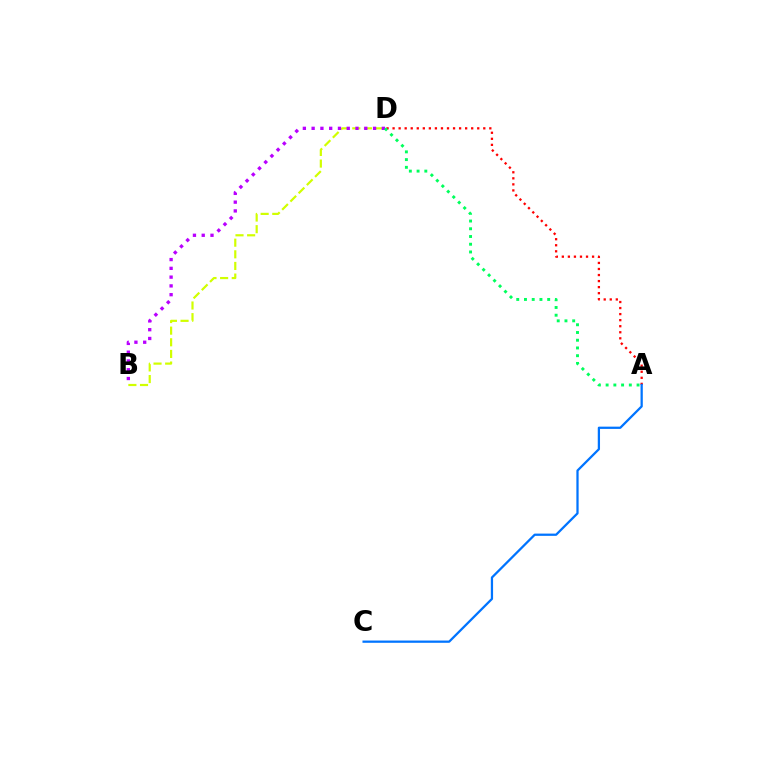{('B', 'D'): [{'color': '#d1ff00', 'line_style': 'dashed', 'thickness': 1.58}, {'color': '#b900ff', 'line_style': 'dotted', 'thickness': 2.38}], ('A', 'D'): [{'color': '#ff0000', 'line_style': 'dotted', 'thickness': 1.64}, {'color': '#00ff5c', 'line_style': 'dotted', 'thickness': 2.1}], ('A', 'C'): [{'color': '#0074ff', 'line_style': 'solid', 'thickness': 1.63}]}